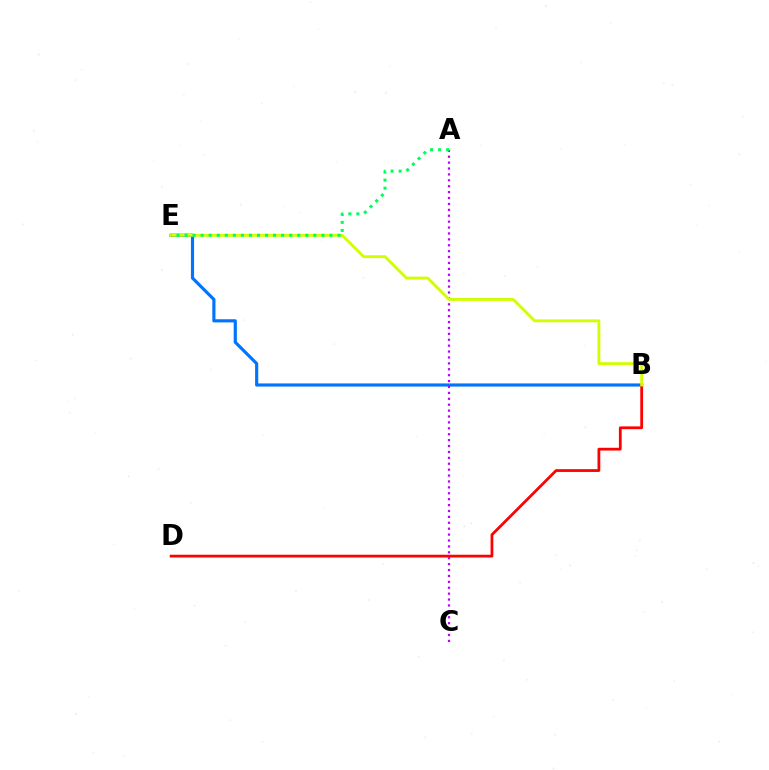{('B', 'E'): [{'color': '#0074ff', 'line_style': 'solid', 'thickness': 2.27}, {'color': '#d1ff00', 'line_style': 'solid', 'thickness': 2.07}], ('B', 'D'): [{'color': '#ff0000', 'line_style': 'solid', 'thickness': 2.0}], ('A', 'C'): [{'color': '#b900ff', 'line_style': 'dotted', 'thickness': 1.6}], ('A', 'E'): [{'color': '#00ff5c', 'line_style': 'dotted', 'thickness': 2.19}]}